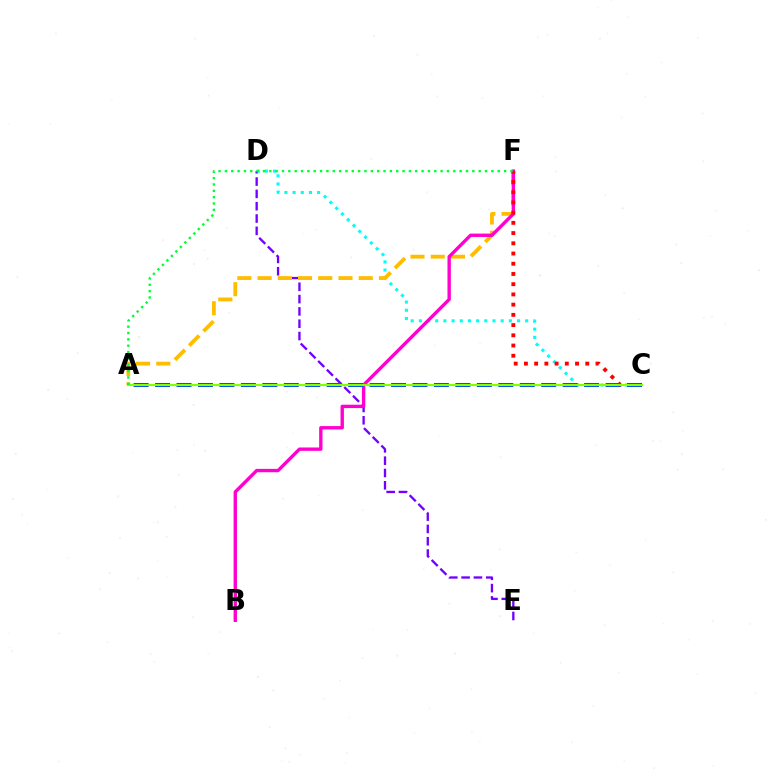{('C', 'D'): [{'color': '#00fff6', 'line_style': 'dotted', 'thickness': 2.22}], ('D', 'E'): [{'color': '#7200ff', 'line_style': 'dashed', 'thickness': 1.67}], ('A', 'F'): [{'color': '#ffbd00', 'line_style': 'dashed', 'thickness': 2.75}, {'color': '#00ff39', 'line_style': 'dotted', 'thickness': 1.72}], ('B', 'F'): [{'color': '#ff00cf', 'line_style': 'solid', 'thickness': 2.42}], ('C', 'F'): [{'color': '#ff0000', 'line_style': 'dotted', 'thickness': 2.78}], ('A', 'C'): [{'color': '#004bff', 'line_style': 'dashed', 'thickness': 2.91}, {'color': '#84ff00', 'line_style': 'solid', 'thickness': 1.52}]}